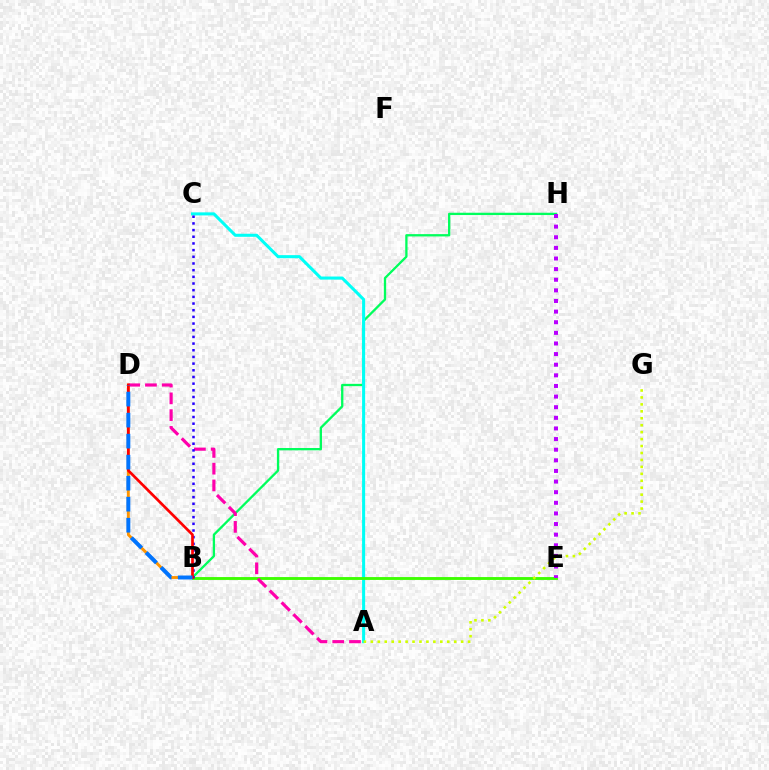{('B', 'H'): [{'color': '#00ff5c', 'line_style': 'solid', 'thickness': 1.66}], ('A', 'C'): [{'color': '#00fff6', 'line_style': 'solid', 'thickness': 2.2}], ('B', 'E'): [{'color': '#3dff00', 'line_style': 'solid', 'thickness': 2.06}], ('B', 'D'): [{'color': '#ff9400', 'line_style': 'solid', 'thickness': 2.07}, {'color': '#ff0000', 'line_style': 'solid', 'thickness': 1.94}, {'color': '#0074ff', 'line_style': 'dashed', 'thickness': 2.86}], ('E', 'H'): [{'color': '#b900ff', 'line_style': 'dotted', 'thickness': 2.89}], ('A', 'D'): [{'color': '#ff00ac', 'line_style': 'dashed', 'thickness': 2.28}], ('B', 'C'): [{'color': '#2500ff', 'line_style': 'dotted', 'thickness': 1.81}], ('A', 'G'): [{'color': '#d1ff00', 'line_style': 'dotted', 'thickness': 1.89}]}